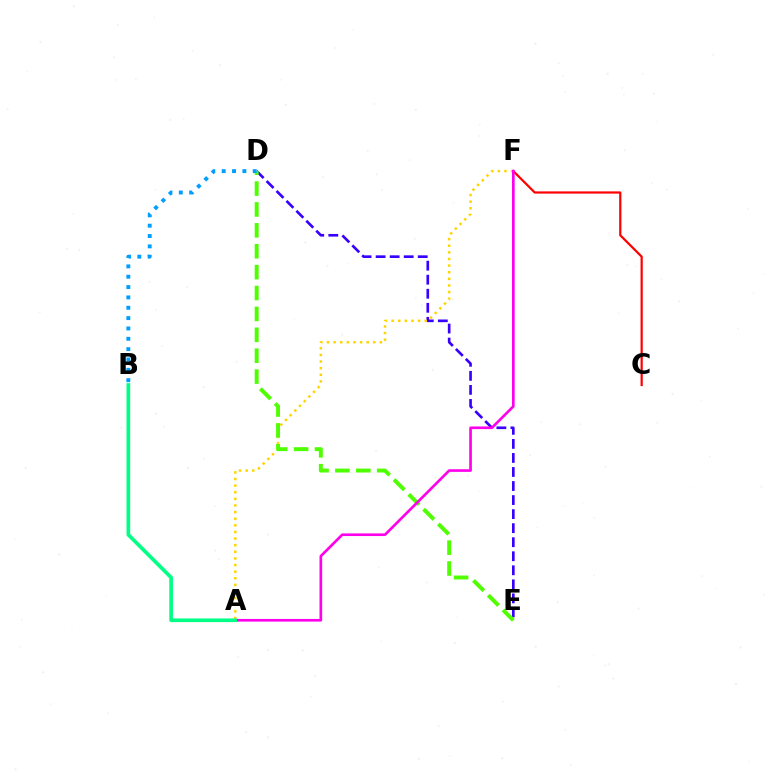{('D', 'E'): [{'color': '#3700ff', 'line_style': 'dashed', 'thickness': 1.91}, {'color': '#4fff00', 'line_style': 'dashed', 'thickness': 2.84}], ('A', 'F'): [{'color': '#ffd500', 'line_style': 'dotted', 'thickness': 1.8}, {'color': '#ff00ed', 'line_style': 'solid', 'thickness': 1.91}], ('C', 'F'): [{'color': '#ff0000', 'line_style': 'solid', 'thickness': 1.59}], ('A', 'B'): [{'color': '#00ff86', 'line_style': 'solid', 'thickness': 2.64}], ('B', 'D'): [{'color': '#009eff', 'line_style': 'dotted', 'thickness': 2.81}]}